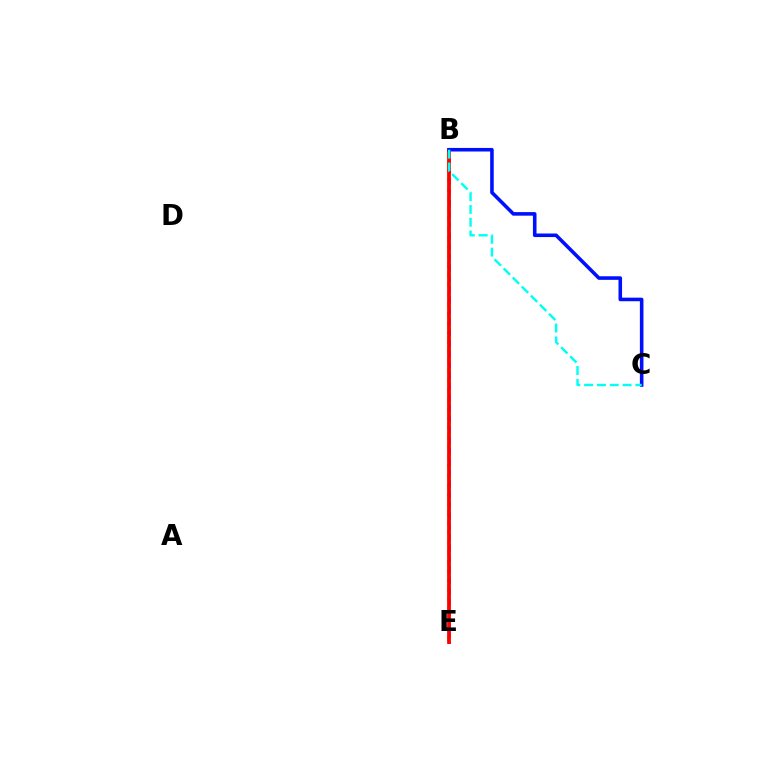{('B', 'E'): [{'color': '#08ff00', 'line_style': 'dotted', 'thickness': 2.59}, {'color': '#ee00ff', 'line_style': 'solid', 'thickness': 2.04}, {'color': '#fcf500', 'line_style': 'dotted', 'thickness': 2.93}, {'color': '#ff0000', 'line_style': 'solid', 'thickness': 2.69}], ('B', 'C'): [{'color': '#0010ff', 'line_style': 'solid', 'thickness': 2.57}, {'color': '#00fff6', 'line_style': 'dashed', 'thickness': 1.74}]}